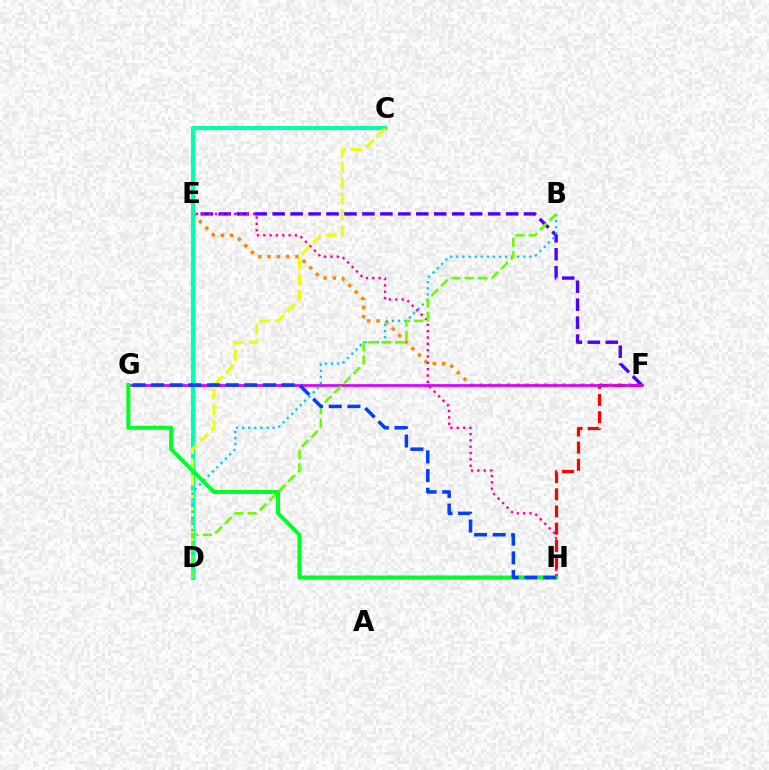{('E', 'F'): [{'color': '#ff8800', 'line_style': 'dotted', 'thickness': 2.51}, {'color': '#4f00ff', 'line_style': 'dashed', 'thickness': 2.44}], ('C', 'D'): [{'color': '#00ffaf', 'line_style': 'solid', 'thickness': 2.92}, {'color': '#eeff00', 'line_style': 'dashed', 'thickness': 2.16}], ('E', 'H'): [{'color': '#ff00a0', 'line_style': 'dotted', 'thickness': 1.72}], ('F', 'H'): [{'color': '#ff0000', 'line_style': 'dashed', 'thickness': 2.33}], ('F', 'G'): [{'color': '#d600ff', 'line_style': 'solid', 'thickness': 1.94}], ('B', 'D'): [{'color': '#00c7ff', 'line_style': 'dotted', 'thickness': 1.65}, {'color': '#66ff00', 'line_style': 'dashed', 'thickness': 1.83}], ('G', 'H'): [{'color': '#00ff27', 'line_style': 'solid', 'thickness': 2.87}, {'color': '#003fff', 'line_style': 'dashed', 'thickness': 2.53}]}